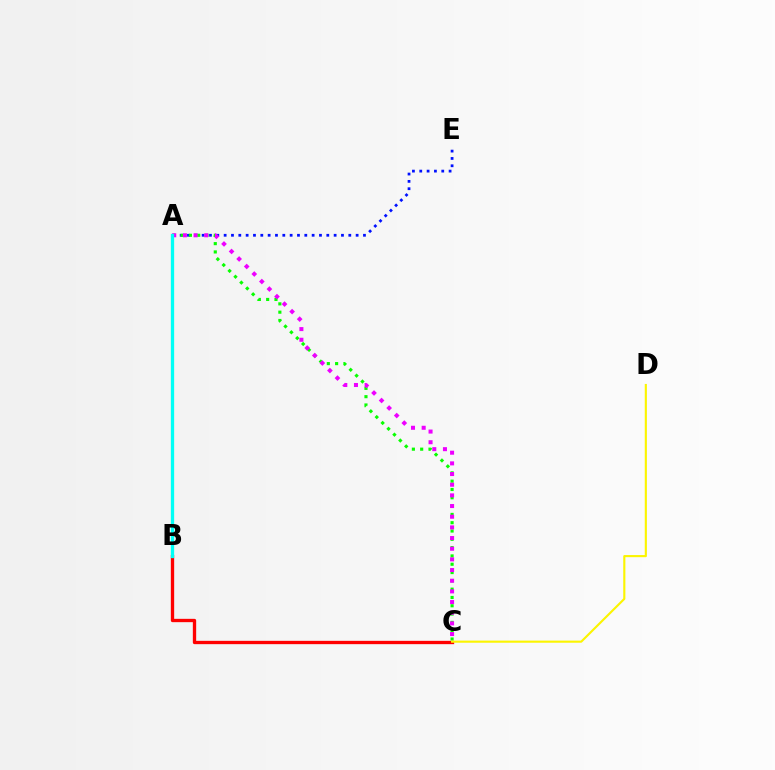{('B', 'C'): [{'color': '#ff0000', 'line_style': 'solid', 'thickness': 2.39}], ('A', 'E'): [{'color': '#0010ff', 'line_style': 'dotted', 'thickness': 1.99}], ('A', 'C'): [{'color': '#08ff00', 'line_style': 'dotted', 'thickness': 2.26}, {'color': '#ee00ff', 'line_style': 'dotted', 'thickness': 2.9}], ('C', 'D'): [{'color': '#fcf500', 'line_style': 'solid', 'thickness': 1.54}], ('A', 'B'): [{'color': '#00fff6', 'line_style': 'solid', 'thickness': 2.37}]}